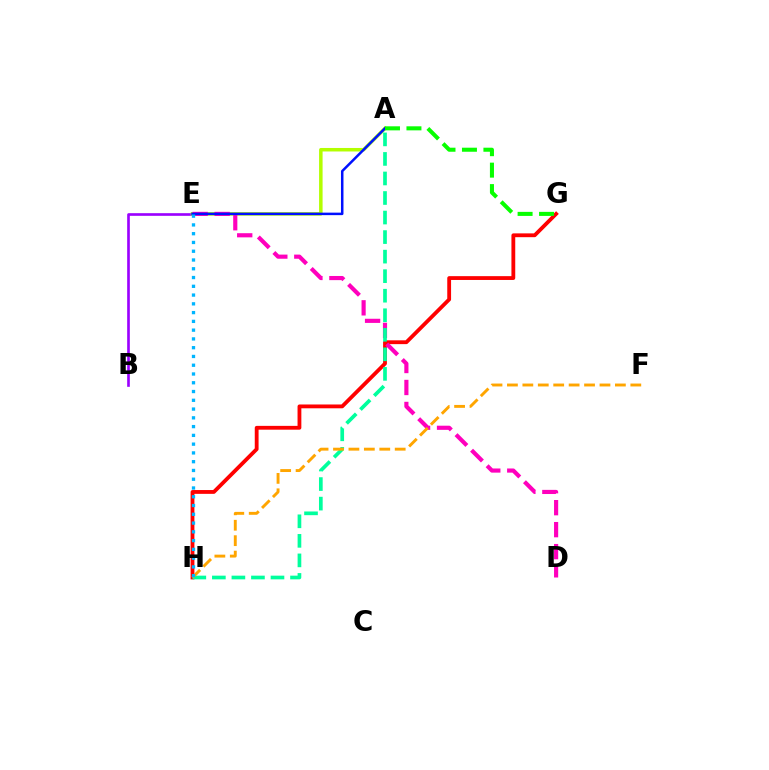{('G', 'H'): [{'color': '#ff0000', 'line_style': 'solid', 'thickness': 2.75}], ('B', 'E'): [{'color': '#9b00ff', 'line_style': 'solid', 'thickness': 1.91}], ('A', 'E'): [{'color': '#b3ff00', 'line_style': 'solid', 'thickness': 2.53}, {'color': '#0010ff', 'line_style': 'solid', 'thickness': 1.8}], ('D', 'E'): [{'color': '#ff00bd', 'line_style': 'dashed', 'thickness': 2.99}], ('A', 'H'): [{'color': '#00ff9d', 'line_style': 'dashed', 'thickness': 2.65}], ('A', 'G'): [{'color': '#08ff00', 'line_style': 'dashed', 'thickness': 2.91}], ('F', 'H'): [{'color': '#ffa500', 'line_style': 'dashed', 'thickness': 2.1}], ('E', 'H'): [{'color': '#00b5ff', 'line_style': 'dotted', 'thickness': 2.38}]}